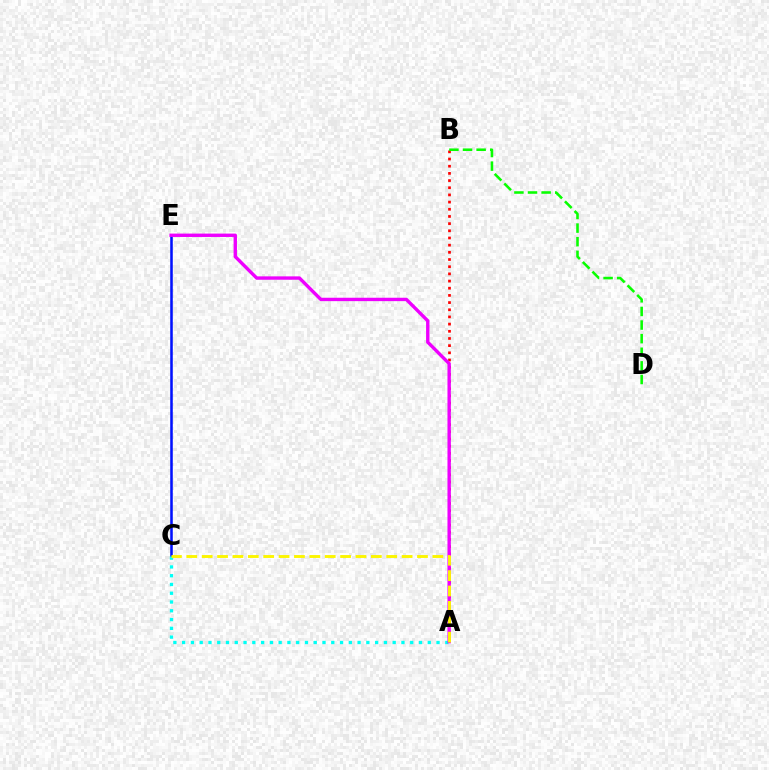{('C', 'E'): [{'color': '#0010ff', 'line_style': 'solid', 'thickness': 1.84}], ('A', 'B'): [{'color': '#ff0000', 'line_style': 'dotted', 'thickness': 1.95}], ('A', 'C'): [{'color': '#00fff6', 'line_style': 'dotted', 'thickness': 2.38}, {'color': '#fcf500', 'line_style': 'dashed', 'thickness': 2.09}], ('B', 'D'): [{'color': '#08ff00', 'line_style': 'dashed', 'thickness': 1.85}], ('A', 'E'): [{'color': '#ee00ff', 'line_style': 'solid', 'thickness': 2.44}]}